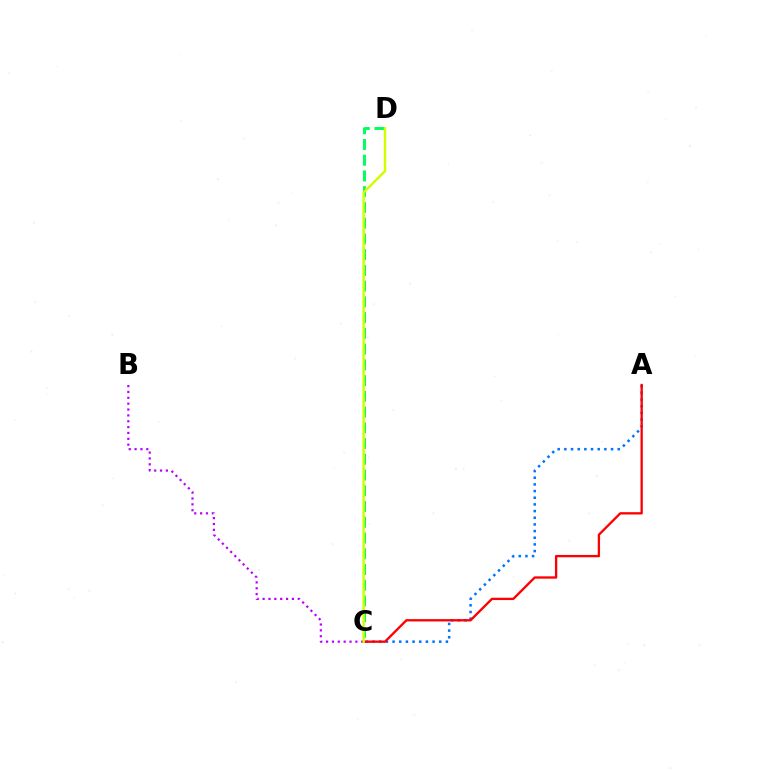{('B', 'C'): [{'color': '#b900ff', 'line_style': 'dotted', 'thickness': 1.59}], ('A', 'C'): [{'color': '#0074ff', 'line_style': 'dotted', 'thickness': 1.81}, {'color': '#ff0000', 'line_style': 'solid', 'thickness': 1.68}], ('C', 'D'): [{'color': '#00ff5c', 'line_style': 'dashed', 'thickness': 2.14}, {'color': '#d1ff00', 'line_style': 'solid', 'thickness': 1.77}]}